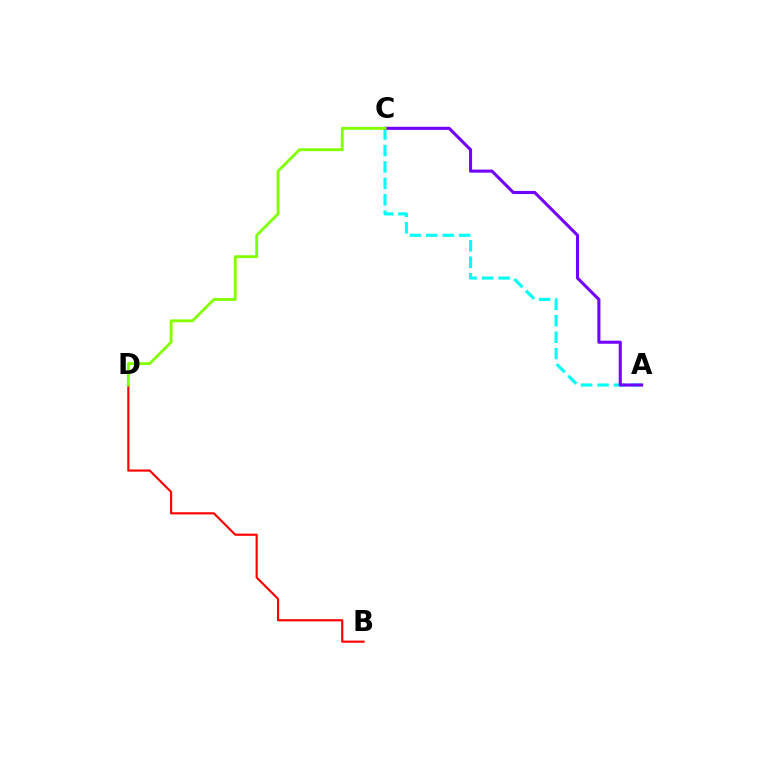{('A', 'C'): [{'color': '#00fff6', 'line_style': 'dashed', 'thickness': 2.23}, {'color': '#7200ff', 'line_style': 'solid', 'thickness': 2.21}], ('B', 'D'): [{'color': '#ff0000', 'line_style': 'solid', 'thickness': 1.55}], ('C', 'D'): [{'color': '#84ff00', 'line_style': 'solid', 'thickness': 2.06}]}